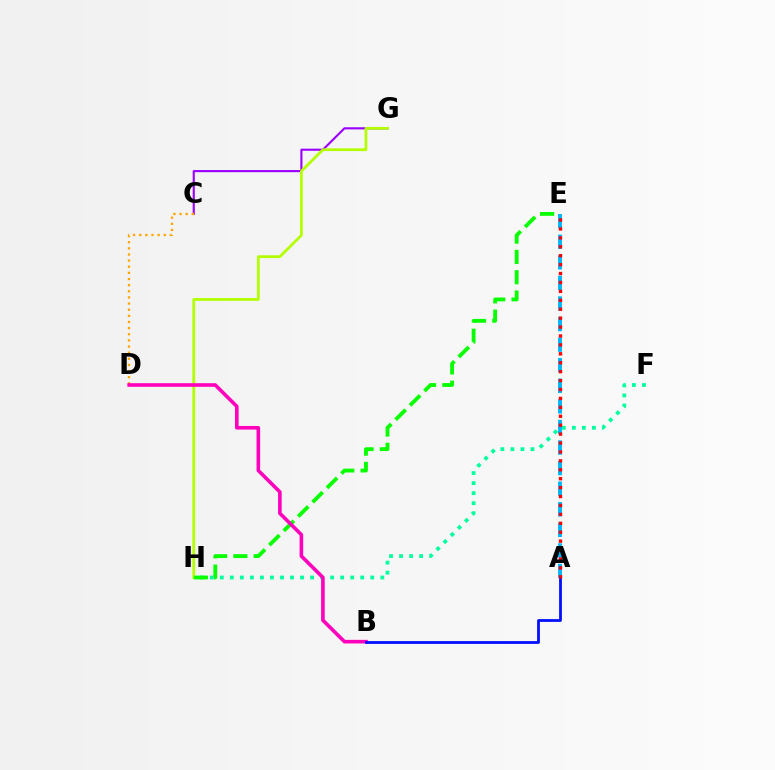{('C', 'G'): [{'color': '#9b00ff', 'line_style': 'solid', 'thickness': 1.53}], ('F', 'H'): [{'color': '#00ff9d', 'line_style': 'dotted', 'thickness': 2.73}], ('C', 'D'): [{'color': '#ffa500', 'line_style': 'dotted', 'thickness': 1.67}], ('G', 'H'): [{'color': '#b3ff00', 'line_style': 'solid', 'thickness': 1.99}], ('A', 'E'): [{'color': '#00b5ff', 'line_style': 'dashed', 'thickness': 2.8}, {'color': '#ff0000', 'line_style': 'dotted', 'thickness': 2.42}], ('E', 'H'): [{'color': '#08ff00', 'line_style': 'dashed', 'thickness': 2.76}], ('B', 'D'): [{'color': '#ff00bd', 'line_style': 'solid', 'thickness': 2.59}], ('A', 'B'): [{'color': '#0010ff', 'line_style': 'solid', 'thickness': 2.01}]}